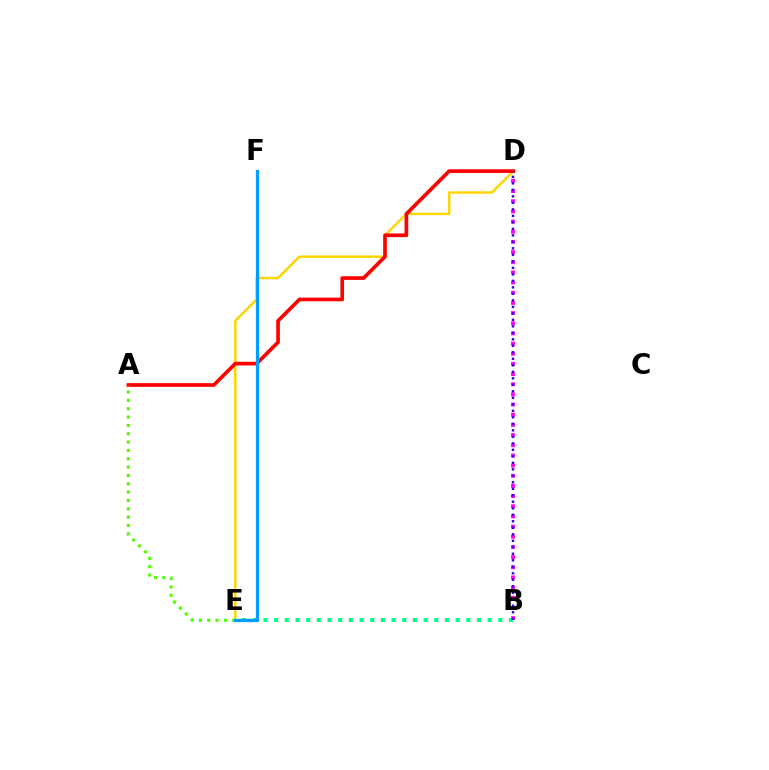{('B', 'E'): [{'color': '#00ff86', 'line_style': 'dotted', 'thickness': 2.9}], ('D', 'E'): [{'color': '#ffd500', 'line_style': 'solid', 'thickness': 1.78}], ('B', 'D'): [{'color': '#ff00ed', 'line_style': 'dotted', 'thickness': 2.76}, {'color': '#3700ff', 'line_style': 'dotted', 'thickness': 1.77}], ('A', 'D'): [{'color': '#ff0000', 'line_style': 'solid', 'thickness': 2.64}], ('A', 'E'): [{'color': '#4fff00', 'line_style': 'dotted', 'thickness': 2.27}], ('E', 'F'): [{'color': '#009eff', 'line_style': 'solid', 'thickness': 2.35}]}